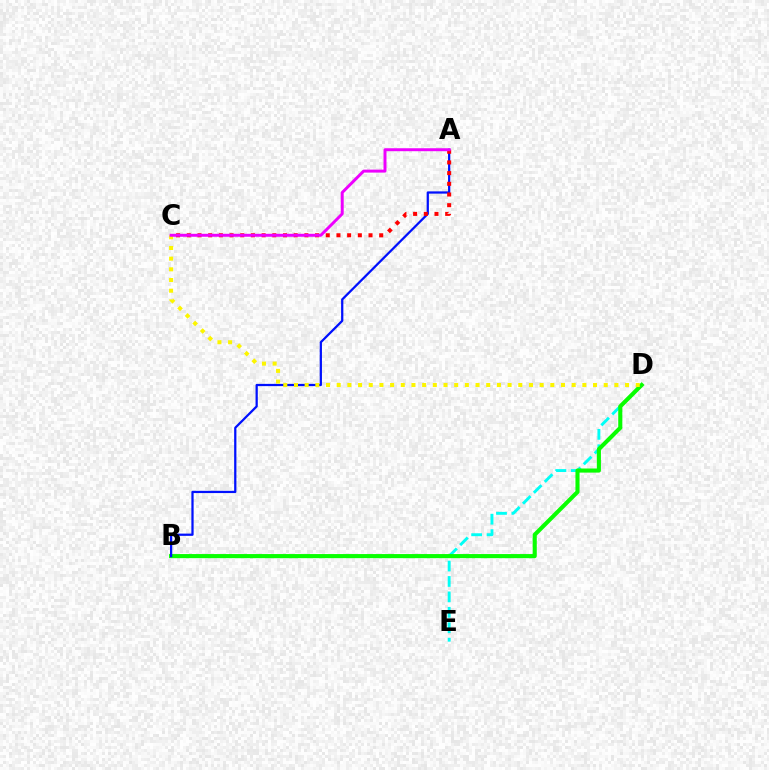{('D', 'E'): [{'color': '#00fff6', 'line_style': 'dashed', 'thickness': 2.09}], ('B', 'D'): [{'color': '#08ff00', 'line_style': 'solid', 'thickness': 2.95}], ('A', 'B'): [{'color': '#0010ff', 'line_style': 'solid', 'thickness': 1.62}], ('C', 'D'): [{'color': '#fcf500', 'line_style': 'dotted', 'thickness': 2.9}], ('A', 'C'): [{'color': '#ff0000', 'line_style': 'dotted', 'thickness': 2.9}, {'color': '#ee00ff', 'line_style': 'solid', 'thickness': 2.13}]}